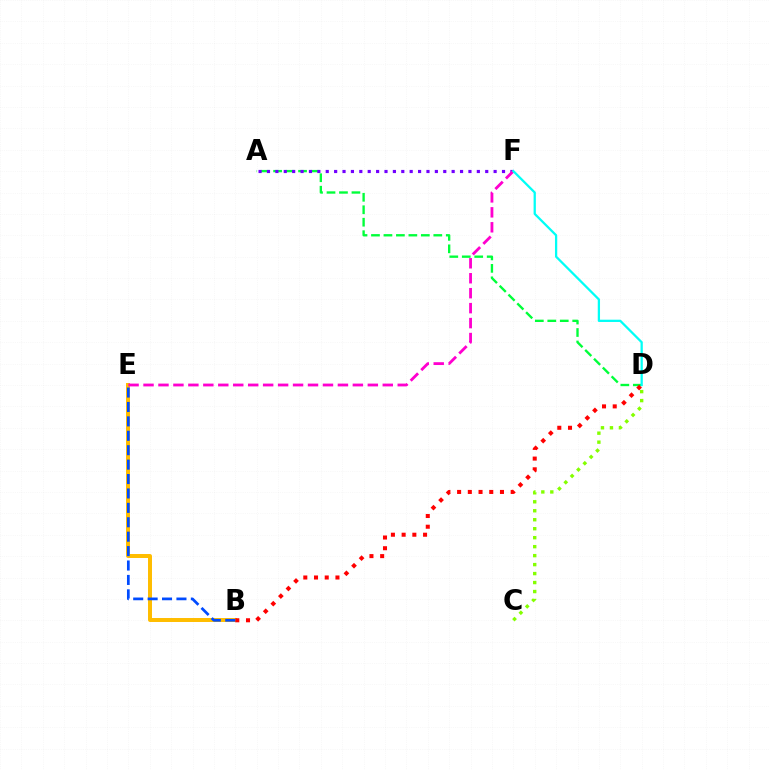{('A', 'D'): [{'color': '#00ff39', 'line_style': 'dashed', 'thickness': 1.69}], ('A', 'F'): [{'color': '#7200ff', 'line_style': 'dotted', 'thickness': 2.28}], ('C', 'D'): [{'color': '#84ff00', 'line_style': 'dotted', 'thickness': 2.44}], ('B', 'E'): [{'color': '#ffbd00', 'line_style': 'solid', 'thickness': 2.86}, {'color': '#004bff', 'line_style': 'dashed', 'thickness': 1.96}], ('B', 'D'): [{'color': '#ff0000', 'line_style': 'dotted', 'thickness': 2.91}], ('E', 'F'): [{'color': '#ff00cf', 'line_style': 'dashed', 'thickness': 2.03}], ('D', 'F'): [{'color': '#00fff6', 'line_style': 'solid', 'thickness': 1.63}]}